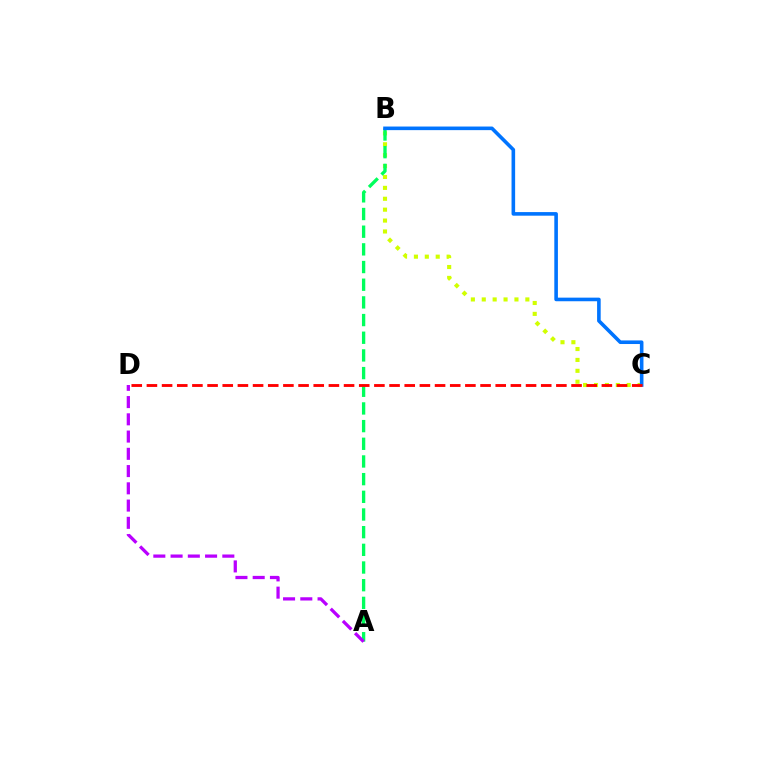{('B', 'C'): [{'color': '#d1ff00', 'line_style': 'dotted', 'thickness': 2.96}, {'color': '#0074ff', 'line_style': 'solid', 'thickness': 2.59}], ('A', 'B'): [{'color': '#00ff5c', 'line_style': 'dashed', 'thickness': 2.4}], ('A', 'D'): [{'color': '#b900ff', 'line_style': 'dashed', 'thickness': 2.34}], ('C', 'D'): [{'color': '#ff0000', 'line_style': 'dashed', 'thickness': 2.06}]}